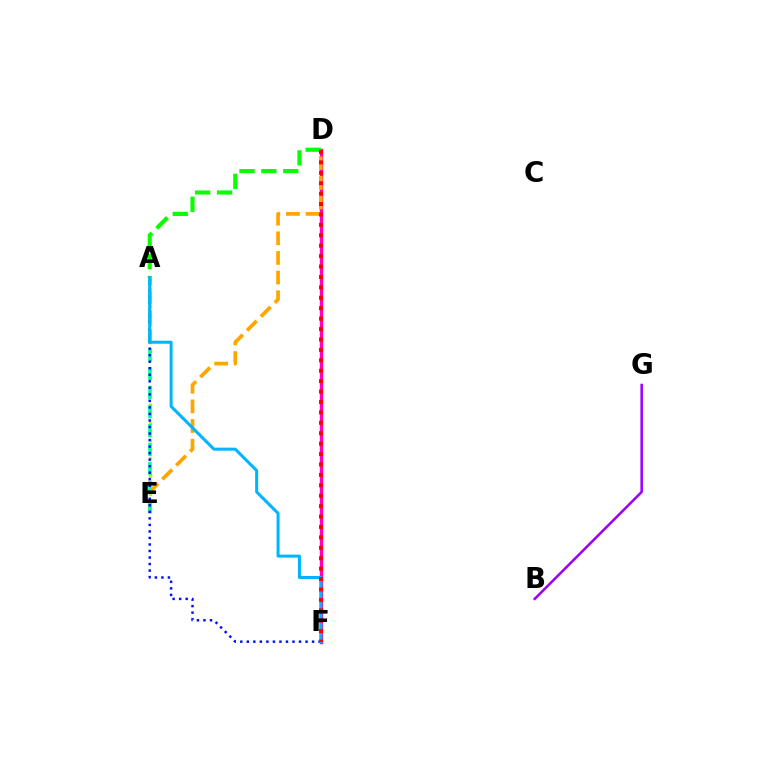{('A', 'E'): [{'color': '#b3ff00', 'line_style': 'dotted', 'thickness': 2.42}, {'color': '#00ff9d', 'line_style': 'dashed', 'thickness': 2.57}], ('D', 'F'): [{'color': '#ff00bd', 'line_style': 'solid', 'thickness': 2.46}, {'color': '#ff0000', 'line_style': 'dotted', 'thickness': 2.83}], ('A', 'D'): [{'color': '#08ff00', 'line_style': 'dashed', 'thickness': 2.98}], ('D', 'E'): [{'color': '#ffa500', 'line_style': 'dashed', 'thickness': 2.67}], ('B', 'G'): [{'color': '#9b00ff', 'line_style': 'solid', 'thickness': 1.82}], ('A', 'F'): [{'color': '#0010ff', 'line_style': 'dotted', 'thickness': 1.77}, {'color': '#00b5ff', 'line_style': 'solid', 'thickness': 2.18}]}